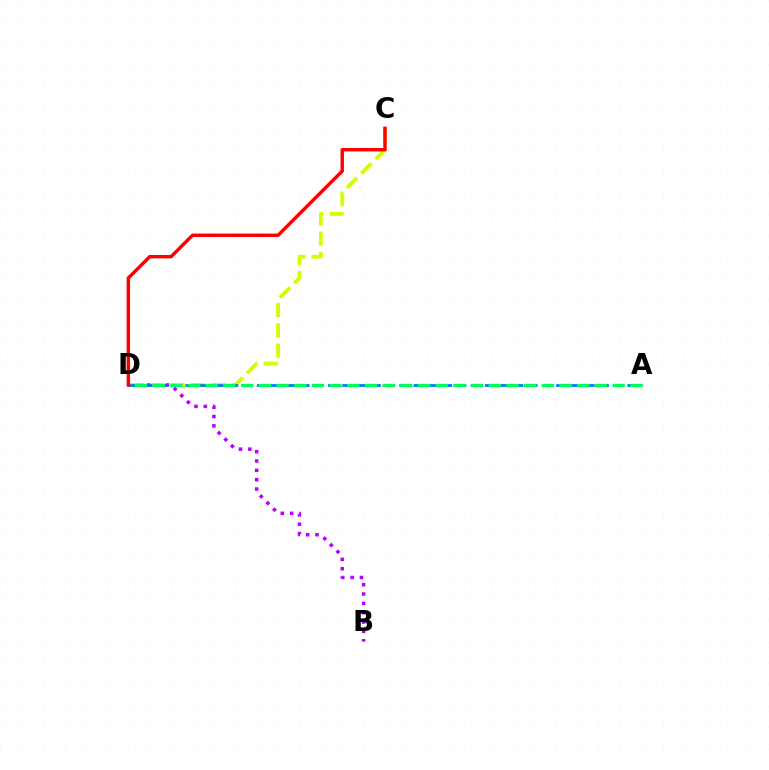{('B', 'D'): [{'color': '#b900ff', 'line_style': 'dotted', 'thickness': 2.54}], ('C', 'D'): [{'color': '#d1ff00', 'line_style': 'dashed', 'thickness': 2.76}, {'color': '#ff0000', 'line_style': 'solid', 'thickness': 2.48}], ('A', 'D'): [{'color': '#0074ff', 'line_style': 'dashed', 'thickness': 1.94}, {'color': '#00ff5c', 'line_style': 'dashed', 'thickness': 2.4}]}